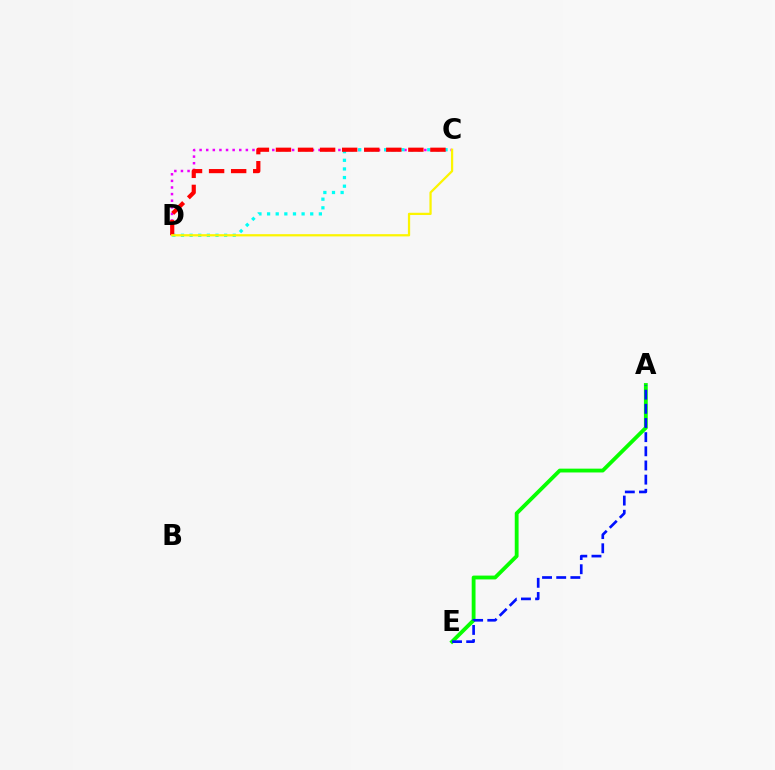{('C', 'D'): [{'color': '#ee00ff', 'line_style': 'dotted', 'thickness': 1.8}, {'color': '#00fff6', 'line_style': 'dotted', 'thickness': 2.34}, {'color': '#ff0000', 'line_style': 'dashed', 'thickness': 3.0}, {'color': '#fcf500', 'line_style': 'solid', 'thickness': 1.62}], ('A', 'E'): [{'color': '#08ff00', 'line_style': 'solid', 'thickness': 2.75}, {'color': '#0010ff', 'line_style': 'dashed', 'thickness': 1.92}]}